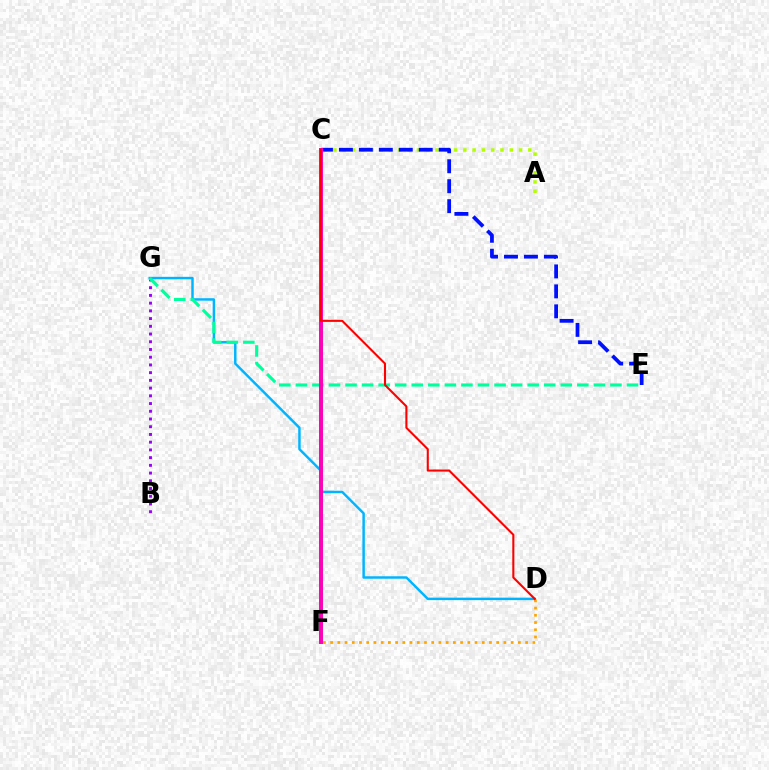{('B', 'G'): [{'color': '#9b00ff', 'line_style': 'dotted', 'thickness': 2.1}], ('A', 'C'): [{'color': '#b3ff00', 'line_style': 'dotted', 'thickness': 2.52}], ('D', 'G'): [{'color': '#00b5ff', 'line_style': 'solid', 'thickness': 1.78}], ('E', 'G'): [{'color': '#00ff9d', 'line_style': 'dashed', 'thickness': 2.25}], ('C', 'F'): [{'color': '#08ff00', 'line_style': 'solid', 'thickness': 2.89}, {'color': '#ff00bd', 'line_style': 'solid', 'thickness': 2.82}], ('D', 'F'): [{'color': '#ffa500', 'line_style': 'dotted', 'thickness': 1.96}], ('C', 'E'): [{'color': '#0010ff', 'line_style': 'dashed', 'thickness': 2.71}], ('C', 'D'): [{'color': '#ff0000', 'line_style': 'solid', 'thickness': 1.5}]}